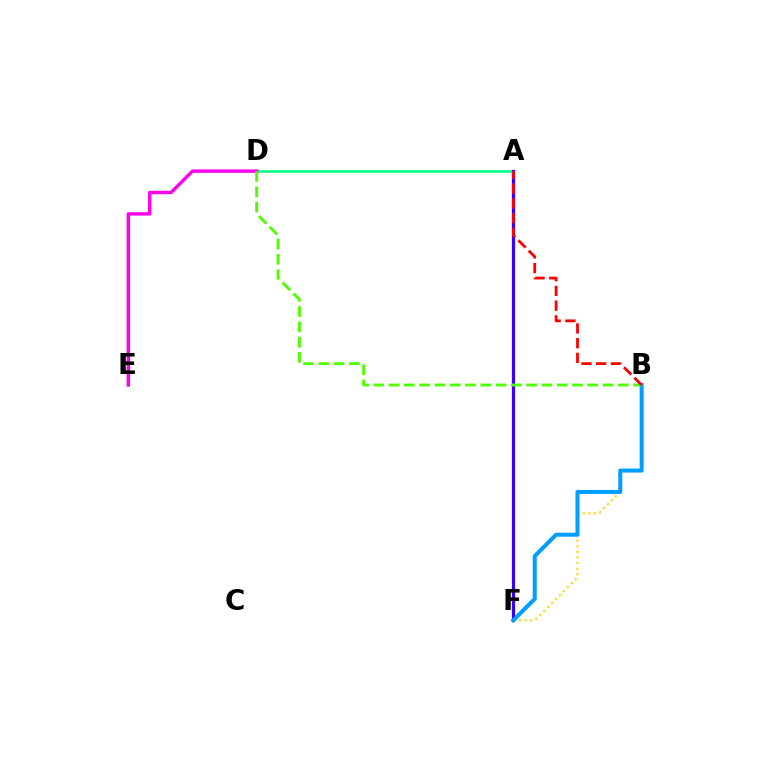{('A', 'D'): [{'color': '#00ff86', 'line_style': 'solid', 'thickness': 1.86}], ('B', 'F'): [{'color': '#ffd500', 'line_style': 'dotted', 'thickness': 1.52}, {'color': '#009eff', 'line_style': 'solid', 'thickness': 2.9}], ('A', 'F'): [{'color': '#3700ff', 'line_style': 'solid', 'thickness': 2.32}], ('D', 'E'): [{'color': '#ff00ed', 'line_style': 'solid', 'thickness': 2.45}], ('B', 'D'): [{'color': '#4fff00', 'line_style': 'dashed', 'thickness': 2.08}], ('A', 'B'): [{'color': '#ff0000', 'line_style': 'dashed', 'thickness': 2.0}]}